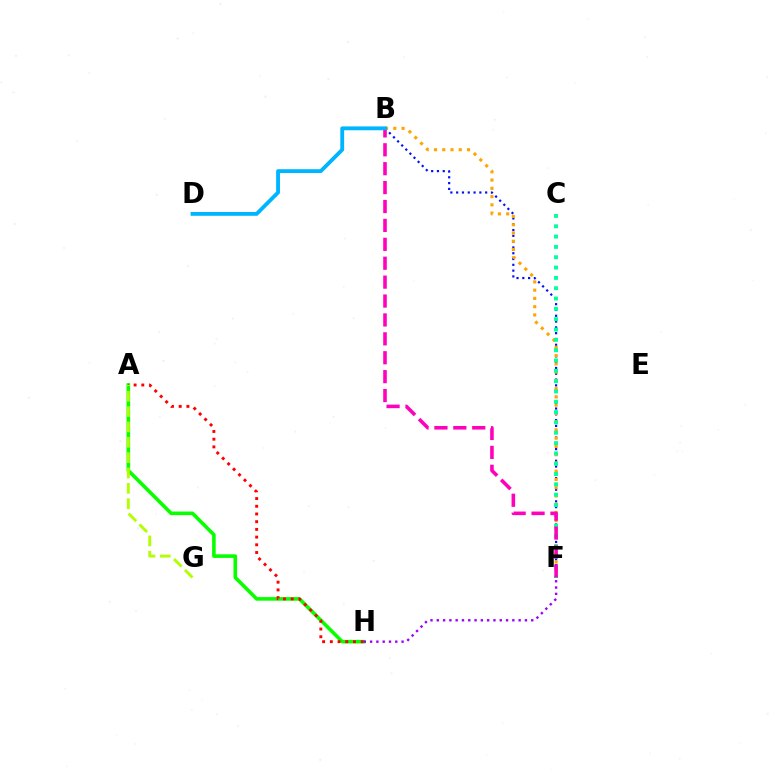{('B', 'F'): [{'color': '#0010ff', 'line_style': 'dotted', 'thickness': 1.58}, {'color': '#ffa500', 'line_style': 'dotted', 'thickness': 2.24}, {'color': '#ff00bd', 'line_style': 'dashed', 'thickness': 2.57}], ('A', 'H'): [{'color': '#08ff00', 'line_style': 'solid', 'thickness': 2.59}, {'color': '#ff0000', 'line_style': 'dotted', 'thickness': 2.09}], ('A', 'G'): [{'color': '#b3ff00', 'line_style': 'dashed', 'thickness': 2.09}], ('C', 'F'): [{'color': '#00ff9d', 'line_style': 'dotted', 'thickness': 2.81}], ('F', 'H'): [{'color': '#9b00ff', 'line_style': 'dotted', 'thickness': 1.71}], ('B', 'D'): [{'color': '#00b5ff', 'line_style': 'solid', 'thickness': 2.77}]}